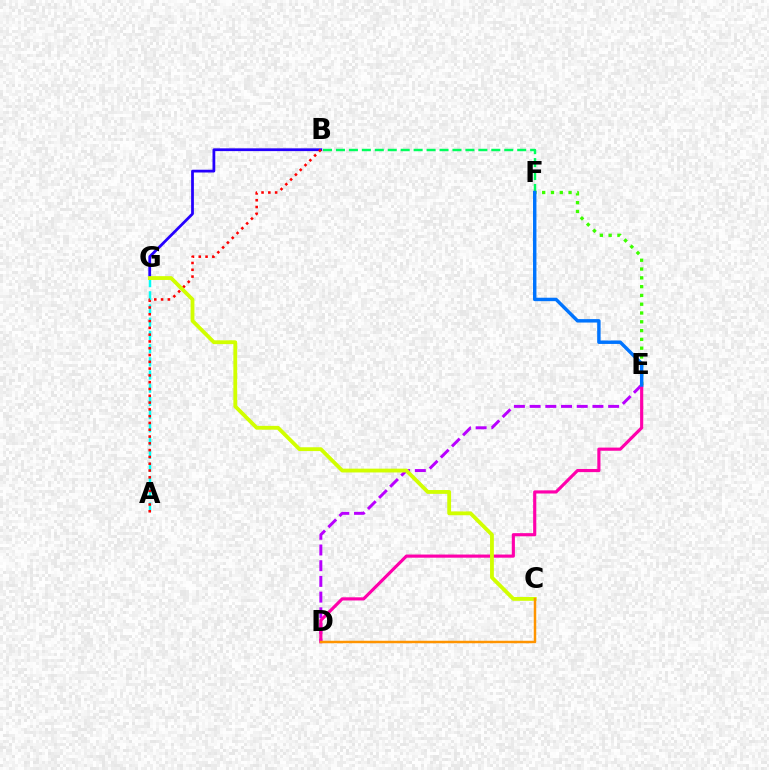{('B', 'G'): [{'color': '#2500ff', 'line_style': 'solid', 'thickness': 1.99}], ('D', 'E'): [{'color': '#b900ff', 'line_style': 'dashed', 'thickness': 2.13}, {'color': '#ff00ac', 'line_style': 'solid', 'thickness': 2.27}], ('A', 'G'): [{'color': '#00fff6', 'line_style': 'dashed', 'thickness': 1.79}], ('A', 'B'): [{'color': '#ff0000', 'line_style': 'dotted', 'thickness': 1.85}], ('C', 'G'): [{'color': '#d1ff00', 'line_style': 'solid', 'thickness': 2.74}], ('B', 'F'): [{'color': '#00ff5c', 'line_style': 'dashed', 'thickness': 1.76}], ('E', 'F'): [{'color': '#3dff00', 'line_style': 'dotted', 'thickness': 2.39}, {'color': '#0074ff', 'line_style': 'solid', 'thickness': 2.47}], ('C', 'D'): [{'color': '#ff9400', 'line_style': 'solid', 'thickness': 1.78}]}